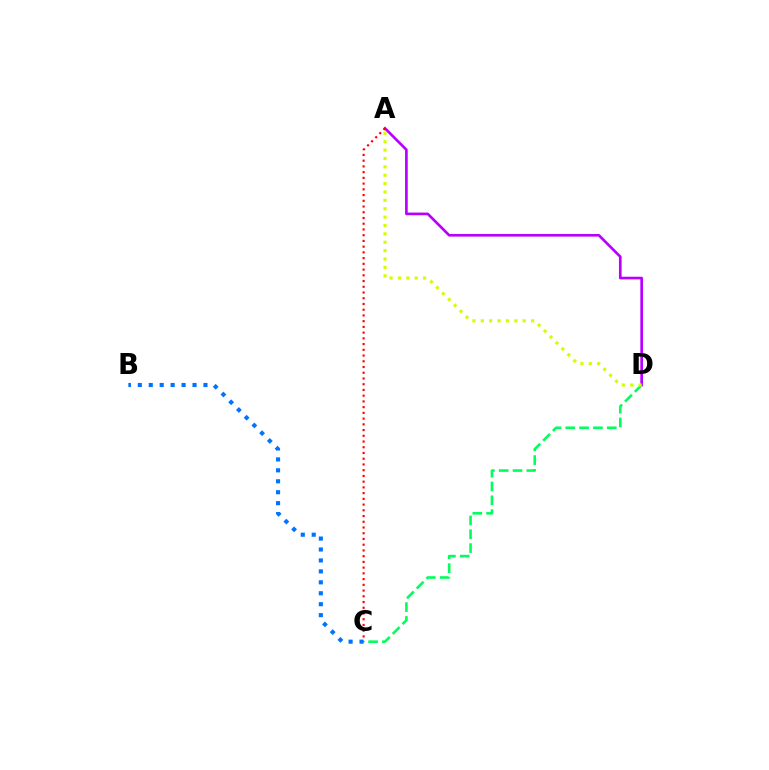{('A', 'D'): [{'color': '#b900ff', 'line_style': 'solid', 'thickness': 1.92}, {'color': '#d1ff00', 'line_style': 'dotted', 'thickness': 2.28}], ('C', 'D'): [{'color': '#00ff5c', 'line_style': 'dashed', 'thickness': 1.88}], ('A', 'C'): [{'color': '#ff0000', 'line_style': 'dotted', 'thickness': 1.56}], ('B', 'C'): [{'color': '#0074ff', 'line_style': 'dotted', 'thickness': 2.97}]}